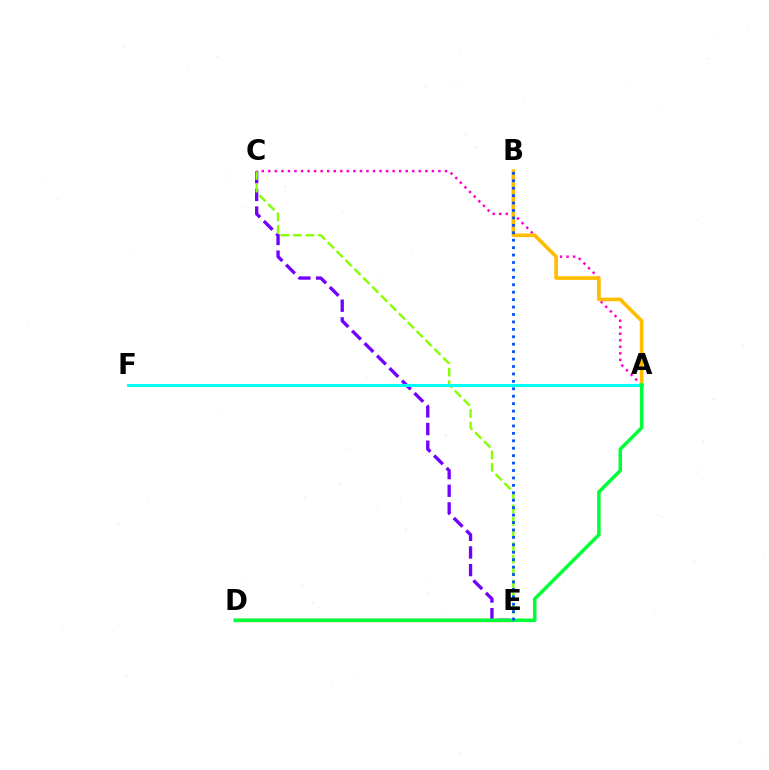{('D', 'E'): [{'color': '#ff0000', 'line_style': 'solid', 'thickness': 2.31}], ('C', 'E'): [{'color': '#7200ff', 'line_style': 'dashed', 'thickness': 2.4}, {'color': '#84ff00', 'line_style': 'dashed', 'thickness': 1.71}], ('A', 'C'): [{'color': '#ff00cf', 'line_style': 'dotted', 'thickness': 1.78}], ('A', 'B'): [{'color': '#ffbd00', 'line_style': 'solid', 'thickness': 2.62}], ('A', 'F'): [{'color': '#00fff6', 'line_style': 'solid', 'thickness': 2.16}], ('A', 'D'): [{'color': '#00ff39', 'line_style': 'solid', 'thickness': 2.53}], ('B', 'E'): [{'color': '#004bff', 'line_style': 'dotted', 'thickness': 2.02}]}